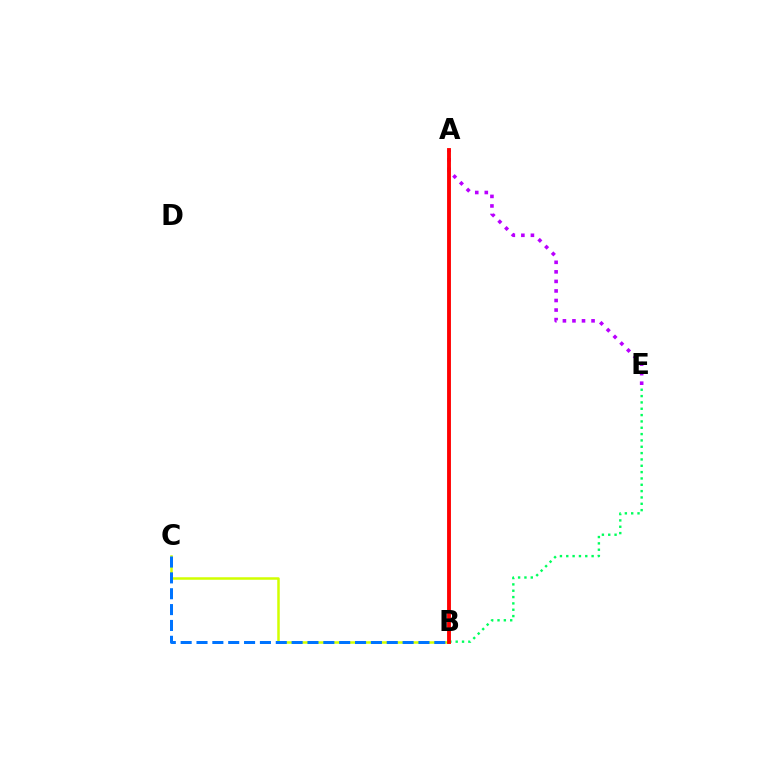{('B', 'C'): [{'color': '#d1ff00', 'line_style': 'solid', 'thickness': 1.81}, {'color': '#0074ff', 'line_style': 'dashed', 'thickness': 2.15}], ('B', 'E'): [{'color': '#00ff5c', 'line_style': 'dotted', 'thickness': 1.72}], ('A', 'E'): [{'color': '#b900ff', 'line_style': 'dotted', 'thickness': 2.59}], ('A', 'B'): [{'color': '#ff0000', 'line_style': 'solid', 'thickness': 2.78}]}